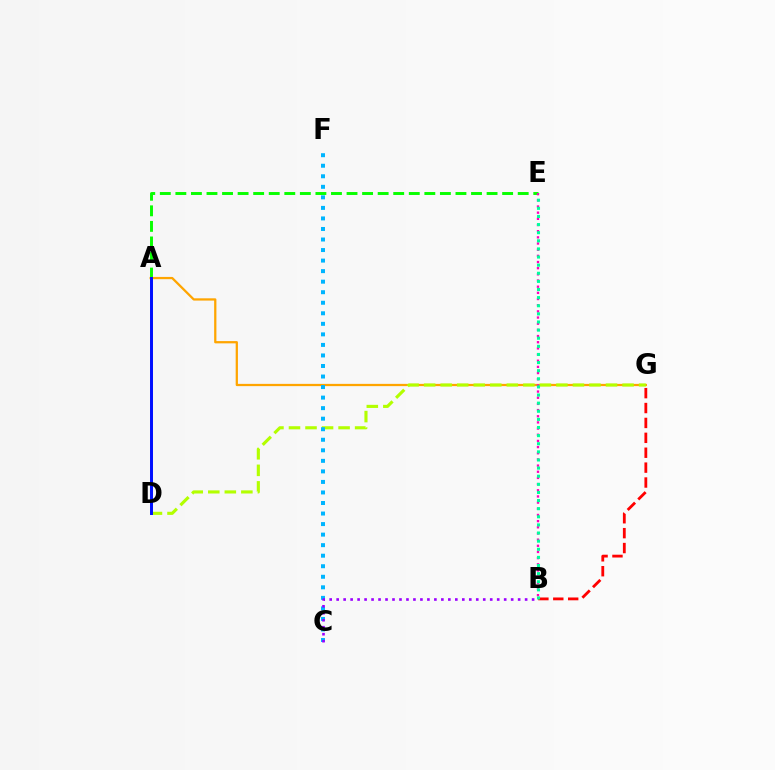{('A', 'E'): [{'color': '#08ff00', 'line_style': 'dashed', 'thickness': 2.11}], ('A', 'G'): [{'color': '#ffa500', 'line_style': 'solid', 'thickness': 1.63}], ('B', 'E'): [{'color': '#ff00bd', 'line_style': 'dotted', 'thickness': 1.68}, {'color': '#00ff9d', 'line_style': 'dotted', 'thickness': 2.21}], ('D', 'G'): [{'color': '#b3ff00', 'line_style': 'dashed', 'thickness': 2.25}], ('B', 'G'): [{'color': '#ff0000', 'line_style': 'dashed', 'thickness': 2.02}], ('C', 'F'): [{'color': '#00b5ff', 'line_style': 'dotted', 'thickness': 2.86}], ('B', 'C'): [{'color': '#9b00ff', 'line_style': 'dotted', 'thickness': 1.9}], ('A', 'D'): [{'color': '#0010ff', 'line_style': 'solid', 'thickness': 2.14}]}